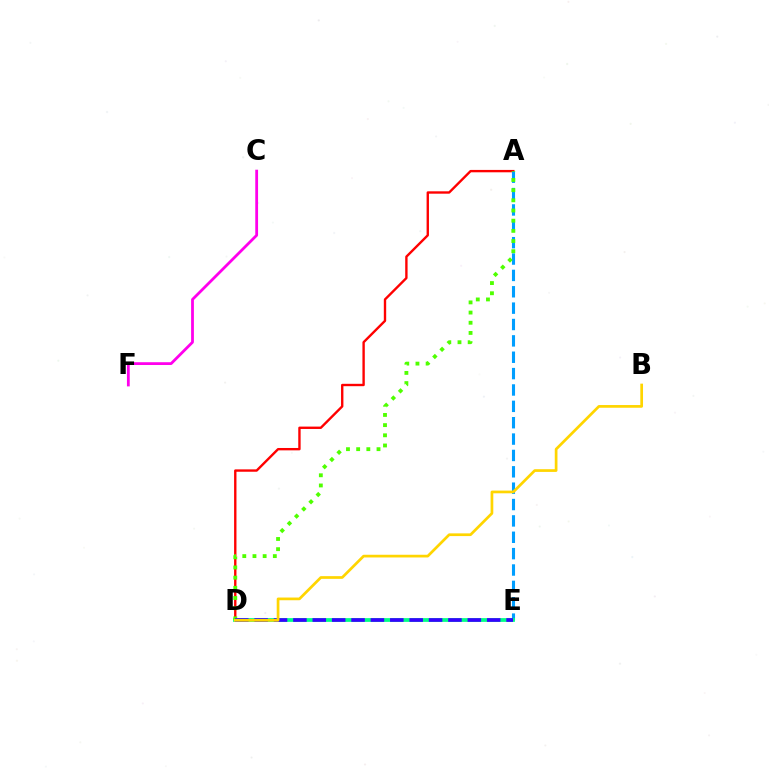{('C', 'F'): [{'color': '#ff00ed', 'line_style': 'solid', 'thickness': 2.01}], ('A', 'D'): [{'color': '#ff0000', 'line_style': 'solid', 'thickness': 1.71}, {'color': '#4fff00', 'line_style': 'dotted', 'thickness': 2.77}], ('A', 'E'): [{'color': '#009eff', 'line_style': 'dashed', 'thickness': 2.22}], ('D', 'E'): [{'color': '#00ff86', 'line_style': 'solid', 'thickness': 2.72}, {'color': '#3700ff', 'line_style': 'dashed', 'thickness': 2.63}], ('B', 'D'): [{'color': '#ffd500', 'line_style': 'solid', 'thickness': 1.95}]}